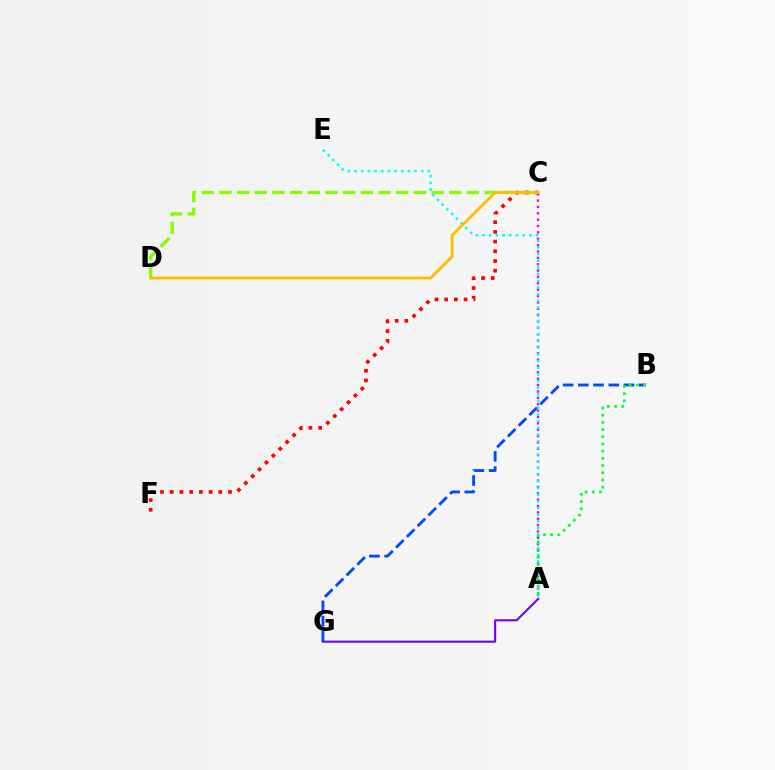{('A', 'C'): [{'color': '#ff00cf', 'line_style': 'dotted', 'thickness': 1.73}], ('A', 'G'): [{'color': '#7200ff', 'line_style': 'solid', 'thickness': 1.51}], ('B', 'G'): [{'color': '#004bff', 'line_style': 'dashed', 'thickness': 2.07}], ('C', 'D'): [{'color': '#84ff00', 'line_style': 'dashed', 'thickness': 2.4}, {'color': '#ffbd00', 'line_style': 'solid', 'thickness': 2.04}], ('C', 'F'): [{'color': '#ff0000', 'line_style': 'dotted', 'thickness': 2.64}], ('A', 'E'): [{'color': '#00fff6', 'line_style': 'dotted', 'thickness': 1.82}], ('A', 'B'): [{'color': '#00ff39', 'line_style': 'dotted', 'thickness': 1.95}]}